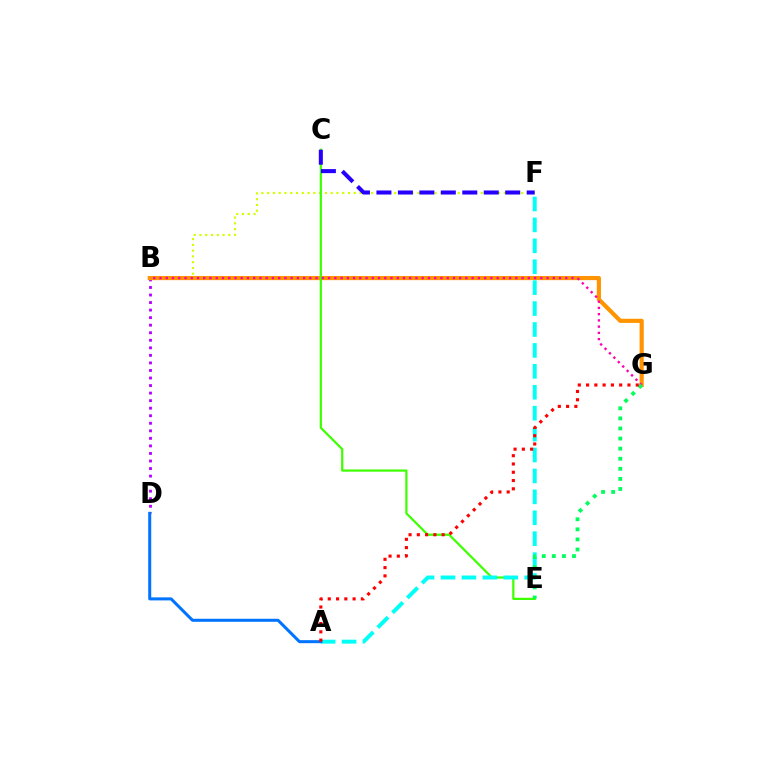{('B', 'D'): [{'color': '#b900ff', 'line_style': 'dotted', 'thickness': 2.05}], ('B', 'F'): [{'color': '#d1ff00', 'line_style': 'dotted', 'thickness': 1.57}], ('B', 'G'): [{'color': '#ff9400', 'line_style': 'solid', 'thickness': 2.99}, {'color': '#ff00ac', 'line_style': 'dotted', 'thickness': 1.7}], ('C', 'E'): [{'color': '#3dff00', 'line_style': 'solid', 'thickness': 1.6}], ('A', 'F'): [{'color': '#00fff6', 'line_style': 'dashed', 'thickness': 2.84}], ('A', 'D'): [{'color': '#0074ff', 'line_style': 'solid', 'thickness': 2.18}], ('E', 'G'): [{'color': '#00ff5c', 'line_style': 'dotted', 'thickness': 2.74}], ('A', 'G'): [{'color': '#ff0000', 'line_style': 'dotted', 'thickness': 2.25}], ('C', 'F'): [{'color': '#2500ff', 'line_style': 'dashed', 'thickness': 2.92}]}